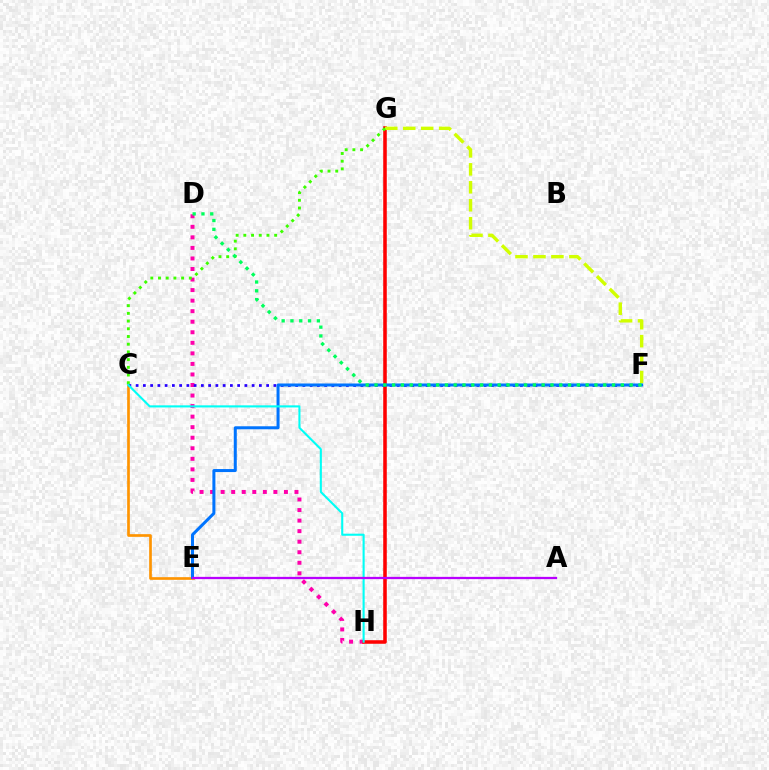{('C', 'E'): [{'color': '#ff9400', 'line_style': 'solid', 'thickness': 1.92}], ('D', 'H'): [{'color': '#ff00ac', 'line_style': 'dotted', 'thickness': 2.87}], ('G', 'H'): [{'color': '#ff0000', 'line_style': 'solid', 'thickness': 2.56}], ('C', 'F'): [{'color': '#2500ff', 'line_style': 'dotted', 'thickness': 1.97}], ('F', 'G'): [{'color': '#d1ff00', 'line_style': 'dashed', 'thickness': 2.44}], ('E', 'F'): [{'color': '#0074ff', 'line_style': 'solid', 'thickness': 2.17}], ('C', 'G'): [{'color': '#3dff00', 'line_style': 'dotted', 'thickness': 2.09}], ('C', 'H'): [{'color': '#00fff6', 'line_style': 'solid', 'thickness': 1.51}], ('D', 'F'): [{'color': '#00ff5c', 'line_style': 'dotted', 'thickness': 2.39}], ('A', 'E'): [{'color': '#b900ff', 'line_style': 'solid', 'thickness': 1.63}]}